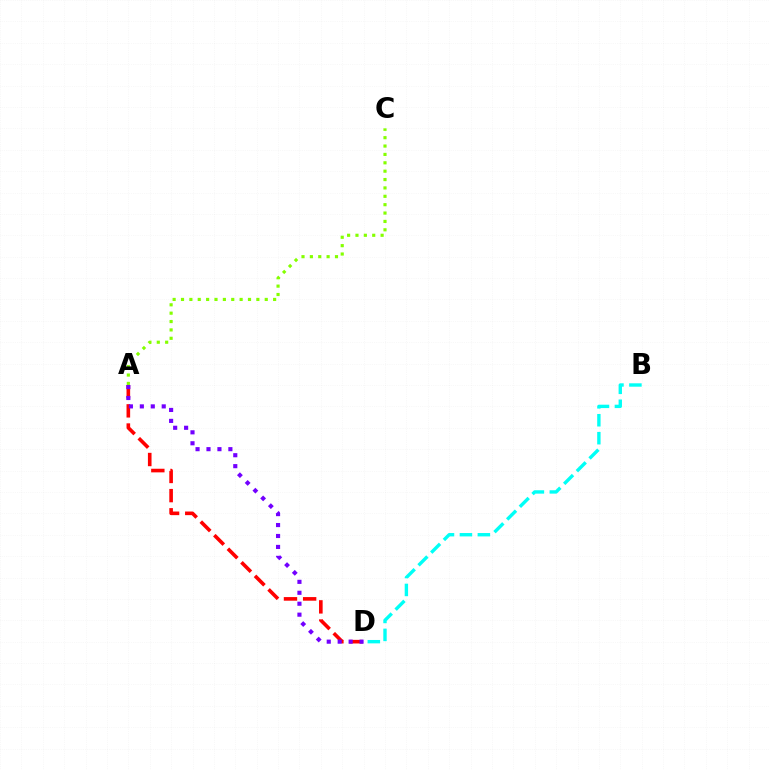{('A', 'D'): [{'color': '#ff0000', 'line_style': 'dashed', 'thickness': 2.6}, {'color': '#7200ff', 'line_style': 'dotted', 'thickness': 2.97}], ('B', 'D'): [{'color': '#00fff6', 'line_style': 'dashed', 'thickness': 2.44}], ('A', 'C'): [{'color': '#84ff00', 'line_style': 'dotted', 'thickness': 2.28}]}